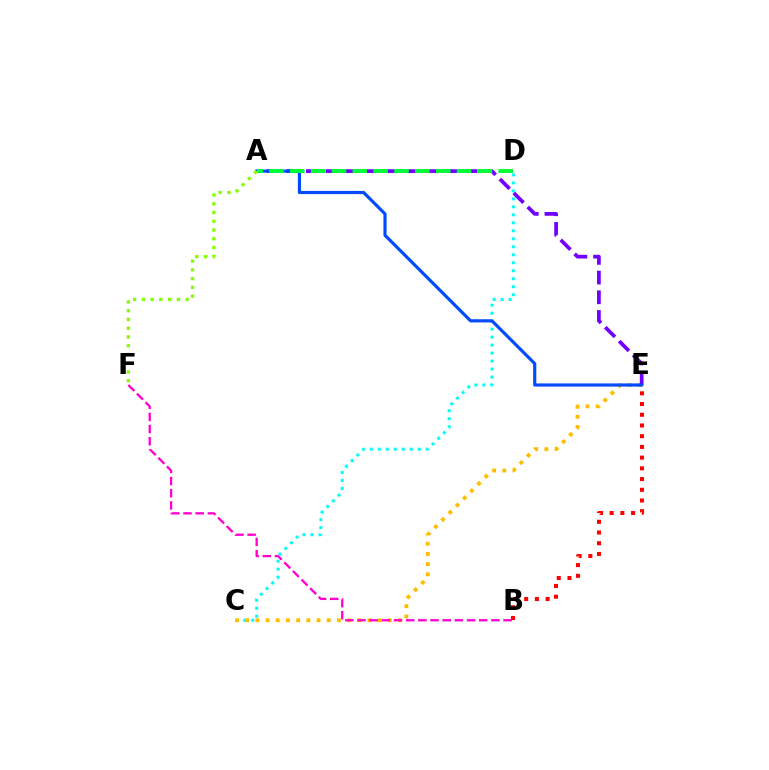{('C', 'D'): [{'color': '#00fff6', 'line_style': 'dotted', 'thickness': 2.17}], ('C', 'E'): [{'color': '#ffbd00', 'line_style': 'dotted', 'thickness': 2.77}], ('B', 'F'): [{'color': '#ff00cf', 'line_style': 'dashed', 'thickness': 1.65}], ('A', 'E'): [{'color': '#7200ff', 'line_style': 'dashed', 'thickness': 2.68}, {'color': '#004bff', 'line_style': 'solid', 'thickness': 2.28}], ('A', 'D'): [{'color': '#00ff39', 'line_style': 'dashed', 'thickness': 2.83}], ('A', 'F'): [{'color': '#84ff00', 'line_style': 'dotted', 'thickness': 2.38}], ('B', 'E'): [{'color': '#ff0000', 'line_style': 'dotted', 'thickness': 2.91}]}